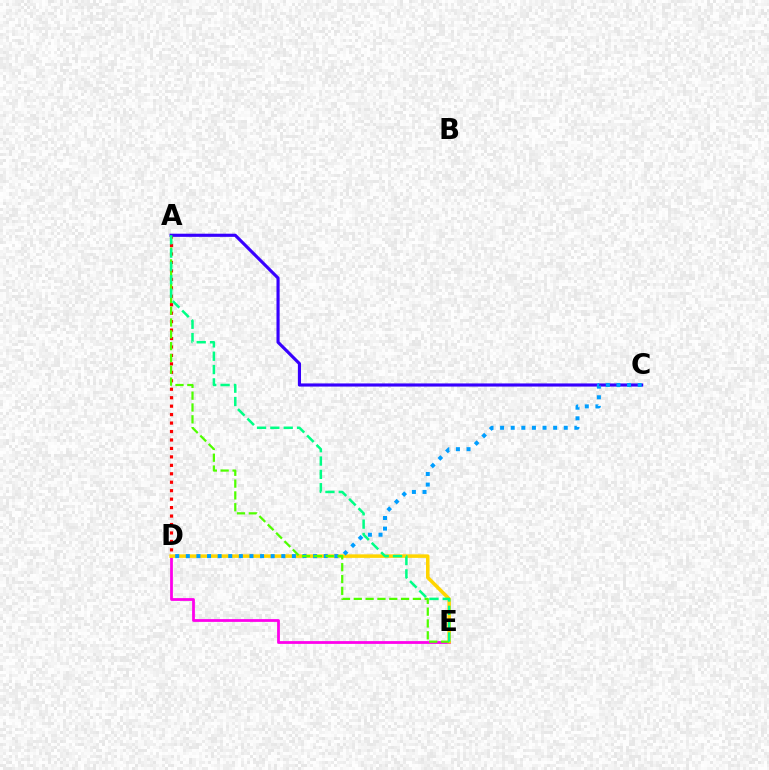{('A', 'D'): [{'color': '#ff0000', 'line_style': 'dotted', 'thickness': 2.3}], ('D', 'E'): [{'color': '#ff00ed', 'line_style': 'solid', 'thickness': 2.0}, {'color': '#ffd500', 'line_style': 'solid', 'thickness': 2.54}], ('A', 'C'): [{'color': '#3700ff', 'line_style': 'solid', 'thickness': 2.26}], ('C', 'D'): [{'color': '#009eff', 'line_style': 'dotted', 'thickness': 2.88}], ('A', 'E'): [{'color': '#4fff00', 'line_style': 'dashed', 'thickness': 1.61}, {'color': '#00ff86', 'line_style': 'dashed', 'thickness': 1.81}]}